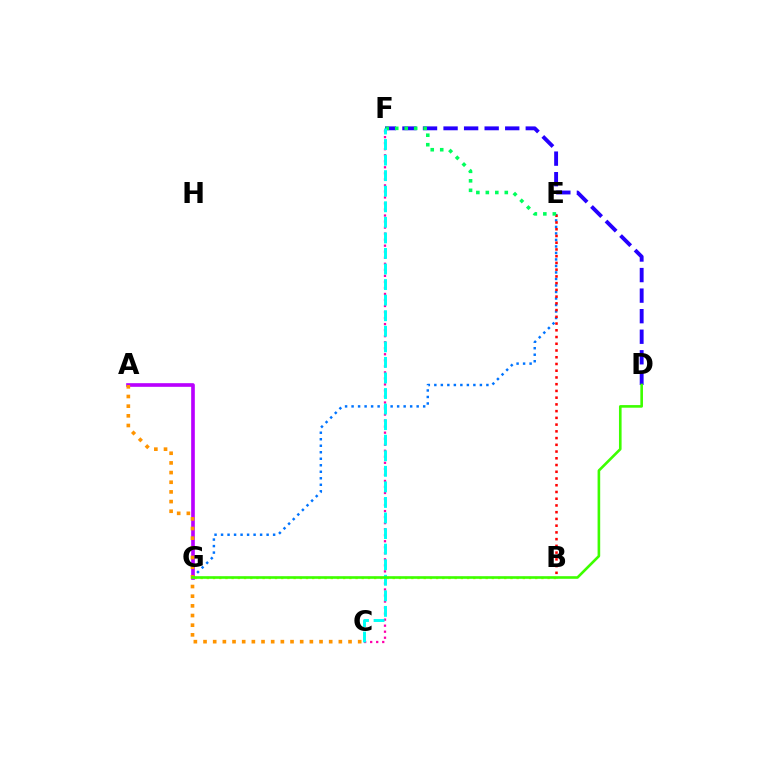{('E', 'G'): [{'color': '#0074ff', 'line_style': 'dotted', 'thickness': 1.77}], ('B', 'E'): [{'color': '#ff0000', 'line_style': 'dotted', 'thickness': 1.83}], ('D', 'F'): [{'color': '#2500ff', 'line_style': 'dashed', 'thickness': 2.79}], ('B', 'G'): [{'color': '#d1ff00', 'line_style': 'dotted', 'thickness': 1.68}], ('E', 'F'): [{'color': '#00ff5c', 'line_style': 'dotted', 'thickness': 2.58}], ('A', 'G'): [{'color': '#b900ff', 'line_style': 'solid', 'thickness': 2.62}], ('A', 'C'): [{'color': '#ff9400', 'line_style': 'dotted', 'thickness': 2.63}], ('C', 'F'): [{'color': '#ff00ac', 'line_style': 'dotted', 'thickness': 1.64}, {'color': '#00fff6', 'line_style': 'dashed', 'thickness': 2.11}], ('D', 'G'): [{'color': '#3dff00', 'line_style': 'solid', 'thickness': 1.89}]}